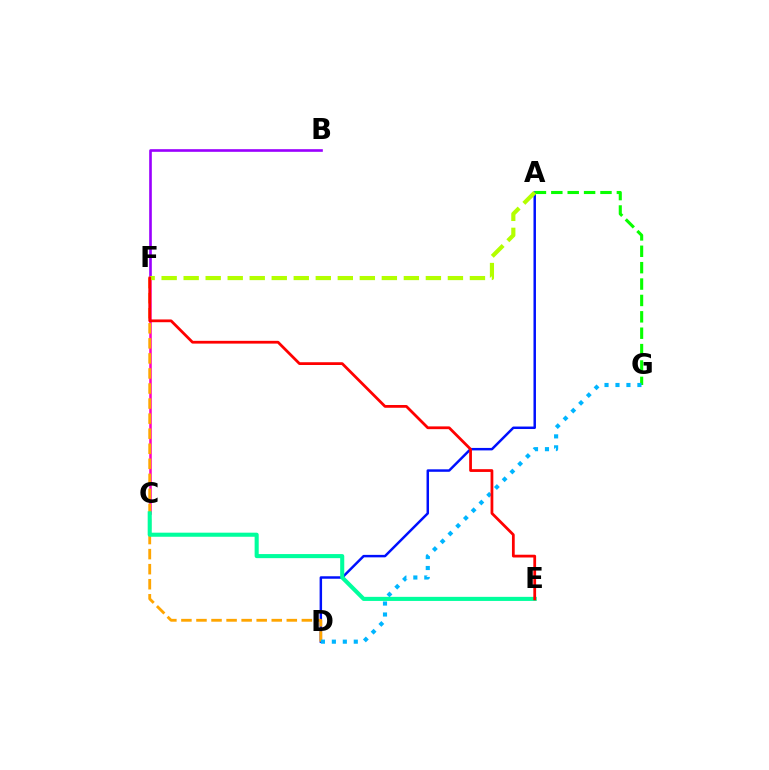{('B', 'F'): [{'color': '#9b00ff', 'line_style': 'solid', 'thickness': 1.9}], ('A', 'D'): [{'color': '#0010ff', 'line_style': 'solid', 'thickness': 1.78}], ('C', 'F'): [{'color': '#ff00bd', 'line_style': 'solid', 'thickness': 1.82}], ('D', 'F'): [{'color': '#ffa500', 'line_style': 'dashed', 'thickness': 2.05}], ('A', 'G'): [{'color': '#08ff00', 'line_style': 'dashed', 'thickness': 2.23}], ('D', 'G'): [{'color': '#00b5ff', 'line_style': 'dotted', 'thickness': 2.98}], ('A', 'F'): [{'color': '#b3ff00', 'line_style': 'dashed', 'thickness': 2.99}], ('C', 'E'): [{'color': '#00ff9d', 'line_style': 'solid', 'thickness': 2.94}], ('E', 'F'): [{'color': '#ff0000', 'line_style': 'solid', 'thickness': 1.99}]}